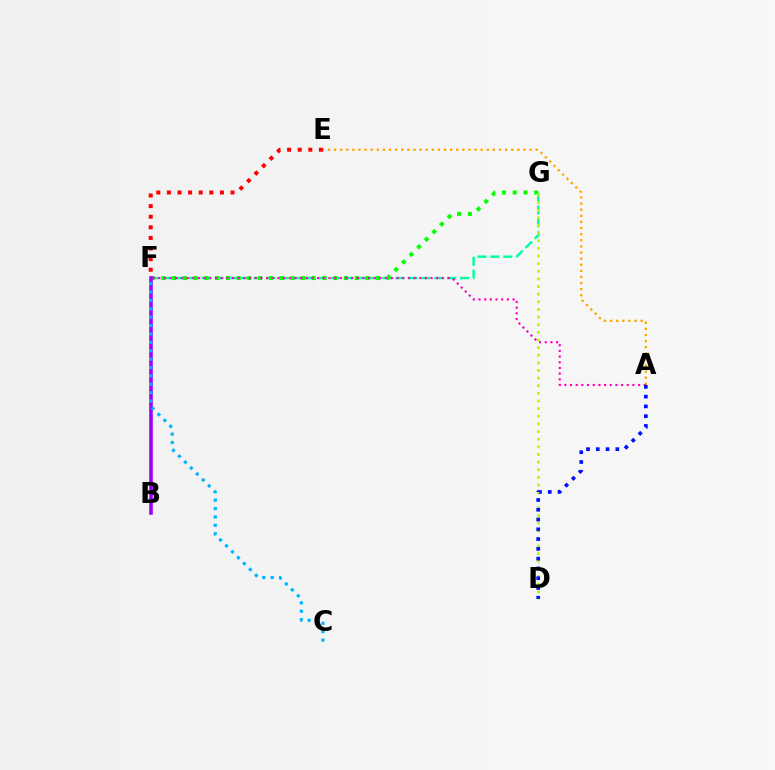{('F', 'G'): [{'color': '#00ff9d', 'line_style': 'dashed', 'thickness': 1.75}, {'color': '#08ff00', 'line_style': 'dotted', 'thickness': 2.92}], ('D', 'G'): [{'color': '#b3ff00', 'line_style': 'dotted', 'thickness': 2.07}], ('B', 'F'): [{'color': '#9b00ff', 'line_style': 'solid', 'thickness': 2.57}], ('A', 'E'): [{'color': '#ffa500', 'line_style': 'dotted', 'thickness': 1.66}], ('A', 'F'): [{'color': '#ff00bd', 'line_style': 'dotted', 'thickness': 1.54}], ('E', 'F'): [{'color': '#ff0000', 'line_style': 'dotted', 'thickness': 2.88}], ('A', 'D'): [{'color': '#0010ff', 'line_style': 'dotted', 'thickness': 2.66}], ('C', 'F'): [{'color': '#00b5ff', 'line_style': 'dotted', 'thickness': 2.28}]}